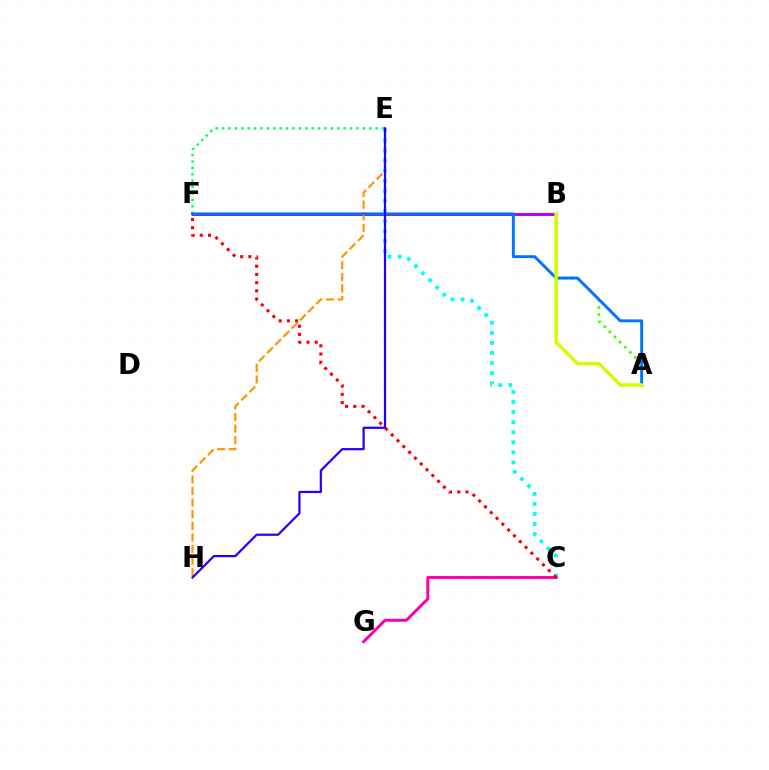{('A', 'B'): [{'color': '#3dff00', 'line_style': 'dotted', 'thickness': 1.96}, {'color': '#d1ff00', 'line_style': 'solid', 'thickness': 2.52}], ('E', 'F'): [{'color': '#00ff5c', 'line_style': 'dotted', 'thickness': 1.74}], ('B', 'F'): [{'color': '#b900ff', 'line_style': 'solid', 'thickness': 2.18}], ('E', 'H'): [{'color': '#ff9400', 'line_style': 'dashed', 'thickness': 1.57}, {'color': '#2500ff', 'line_style': 'solid', 'thickness': 1.59}], ('C', 'E'): [{'color': '#00fff6', 'line_style': 'dotted', 'thickness': 2.74}], ('C', 'G'): [{'color': '#ff00ac', 'line_style': 'solid', 'thickness': 2.14}], ('A', 'F'): [{'color': '#0074ff', 'line_style': 'solid', 'thickness': 2.1}], ('C', 'F'): [{'color': '#ff0000', 'line_style': 'dotted', 'thickness': 2.23}]}